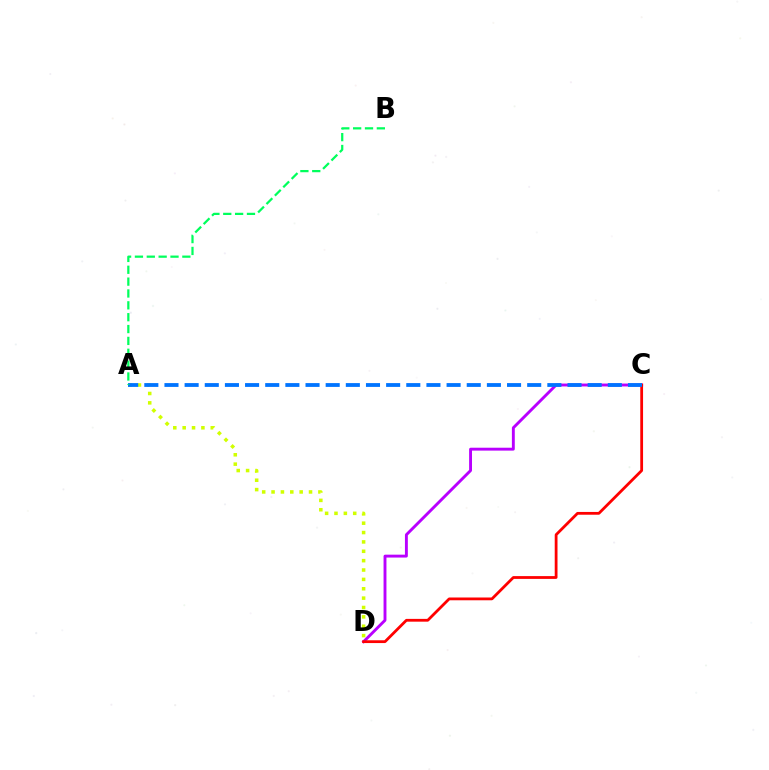{('A', 'D'): [{'color': '#d1ff00', 'line_style': 'dotted', 'thickness': 2.55}], ('C', 'D'): [{'color': '#b900ff', 'line_style': 'solid', 'thickness': 2.08}, {'color': '#ff0000', 'line_style': 'solid', 'thickness': 2.01}], ('A', 'C'): [{'color': '#0074ff', 'line_style': 'dashed', 'thickness': 2.74}], ('A', 'B'): [{'color': '#00ff5c', 'line_style': 'dashed', 'thickness': 1.61}]}